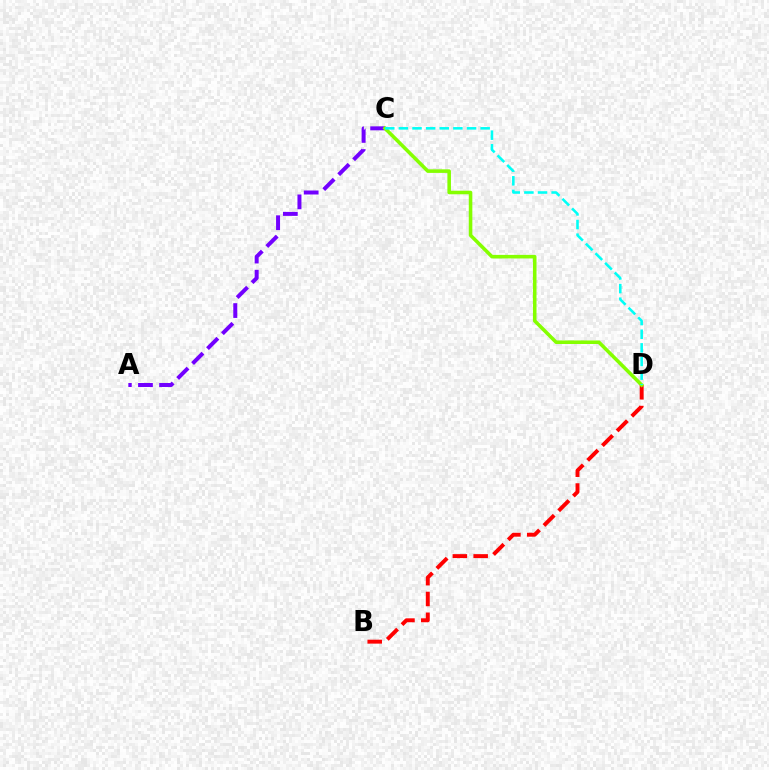{('B', 'D'): [{'color': '#ff0000', 'line_style': 'dashed', 'thickness': 2.83}], ('A', 'C'): [{'color': '#7200ff', 'line_style': 'dashed', 'thickness': 2.87}], ('C', 'D'): [{'color': '#84ff00', 'line_style': 'solid', 'thickness': 2.57}, {'color': '#00fff6', 'line_style': 'dashed', 'thickness': 1.85}]}